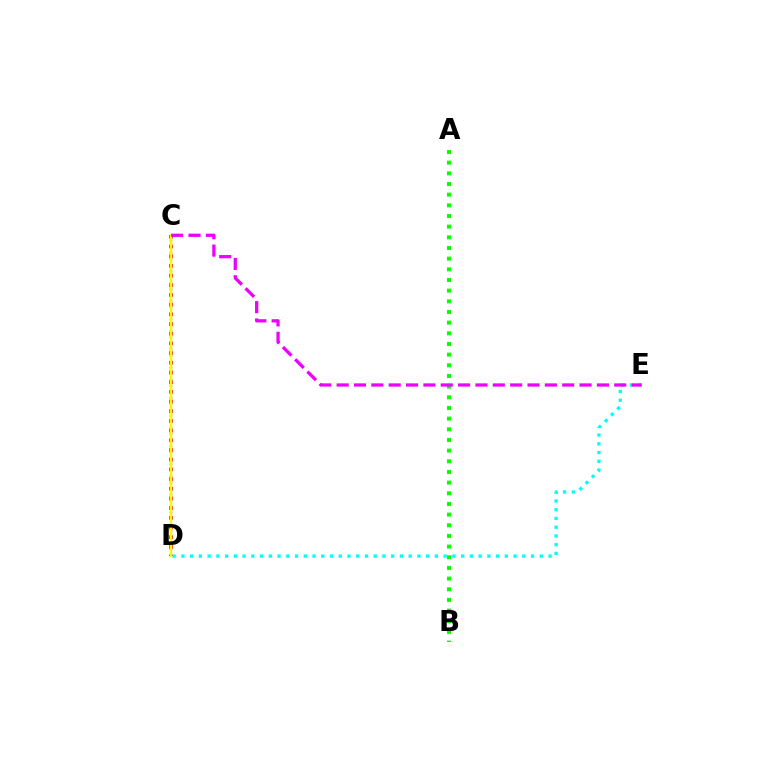{('A', 'B'): [{'color': '#08ff00', 'line_style': 'dotted', 'thickness': 2.9}], ('C', 'D'): [{'color': '#ff0000', 'line_style': 'dotted', 'thickness': 2.63}, {'color': '#0010ff', 'line_style': 'dotted', 'thickness': 1.64}, {'color': '#fcf500', 'line_style': 'solid', 'thickness': 1.8}], ('D', 'E'): [{'color': '#00fff6', 'line_style': 'dotted', 'thickness': 2.38}], ('C', 'E'): [{'color': '#ee00ff', 'line_style': 'dashed', 'thickness': 2.36}]}